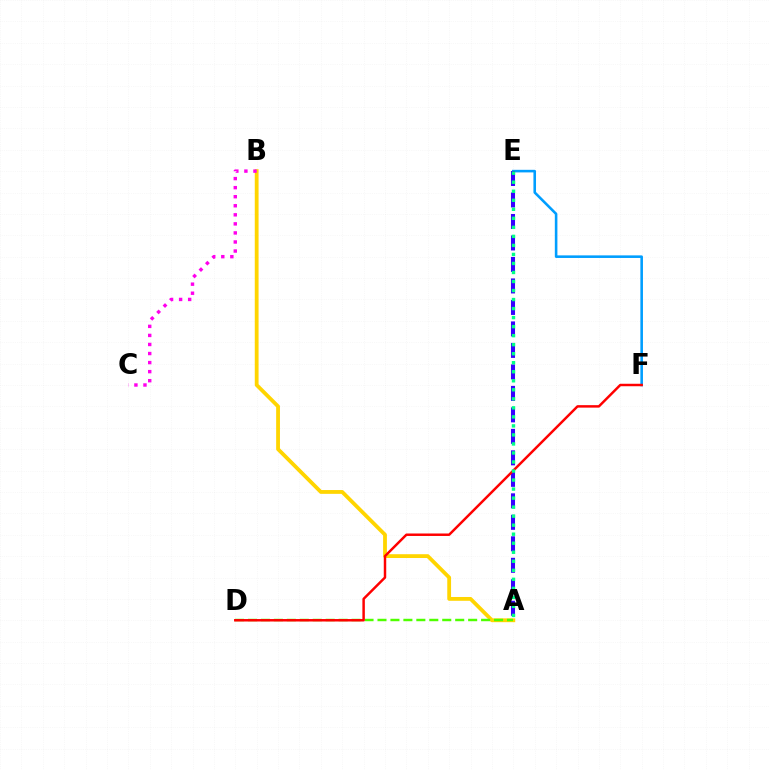{('E', 'F'): [{'color': '#009eff', 'line_style': 'solid', 'thickness': 1.86}], ('A', 'B'): [{'color': '#ffd500', 'line_style': 'solid', 'thickness': 2.74}], ('A', 'D'): [{'color': '#4fff00', 'line_style': 'dashed', 'thickness': 1.76}], ('A', 'E'): [{'color': '#3700ff', 'line_style': 'dashed', 'thickness': 2.92}, {'color': '#00ff86', 'line_style': 'dotted', 'thickness': 2.45}], ('B', 'C'): [{'color': '#ff00ed', 'line_style': 'dotted', 'thickness': 2.46}], ('D', 'F'): [{'color': '#ff0000', 'line_style': 'solid', 'thickness': 1.78}]}